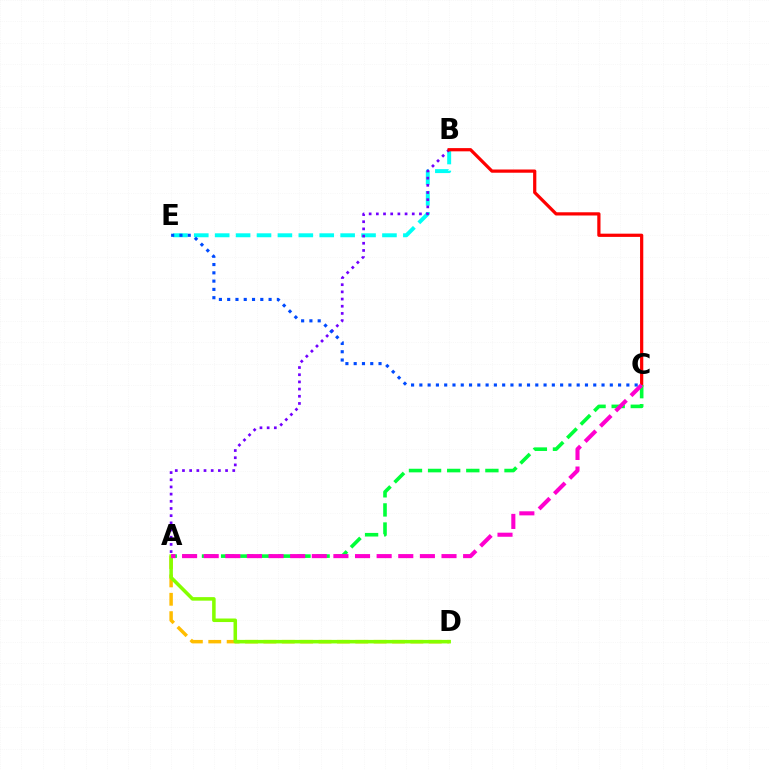{('A', 'D'): [{'color': '#ffbd00', 'line_style': 'dashed', 'thickness': 2.5}, {'color': '#84ff00', 'line_style': 'solid', 'thickness': 2.55}], ('B', 'E'): [{'color': '#00fff6', 'line_style': 'dashed', 'thickness': 2.84}], ('A', 'B'): [{'color': '#7200ff', 'line_style': 'dotted', 'thickness': 1.95}], ('B', 'C'): [{'color': '#ff0000', 'line_style': 'solid', 'thickness': 2.32}], ('A', 'C'): [{'color': '#00ff39', 'line_style': 'dashed', 'thickness': 2.6}, {'color': '#ff00cf', 'line_style': 'dashed', 'thickness': 2.94}], ('C', 'E'): [{'color': '#004bff', 'line_style': 'dotted', 'thickness': 2.25}]}